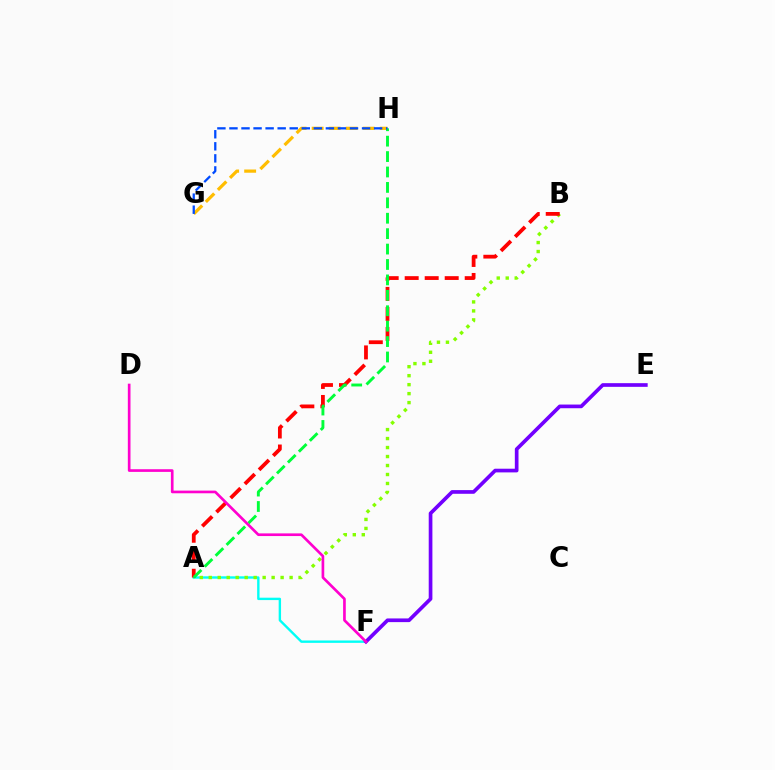{('A', 'F'): [{'color': '#00fff6', 'line_style': 'solid', 'thickness': 1.72}], ('A', 'B'): [{'color': '#84ff00', 'line_style': 'dotted', 'thickness': 2.44}, {'color': '#ff0000', 'line_style': 'dashed', 'thickness': 2.72}], ('E', 'F'): [{'color': '#7200ff', 'line_style': 'solid', 'thickness': 2.65}], ('G', 'H'): [{'color': '#ffbd00', 'line_style': 'dashed', 'thickness': 2.31}, {'color': '#004bff', 'line_style': 'dashed', 'thickness': 1.64}], ('A', 'H'): [{'color': '#00ff39', 'line_style': 'dashed', 'thickness': 2.09}], ('D', 'F'): [{'color': '#ff00cf', 'line_style': 'solid', 'thickness': 1.92}]}